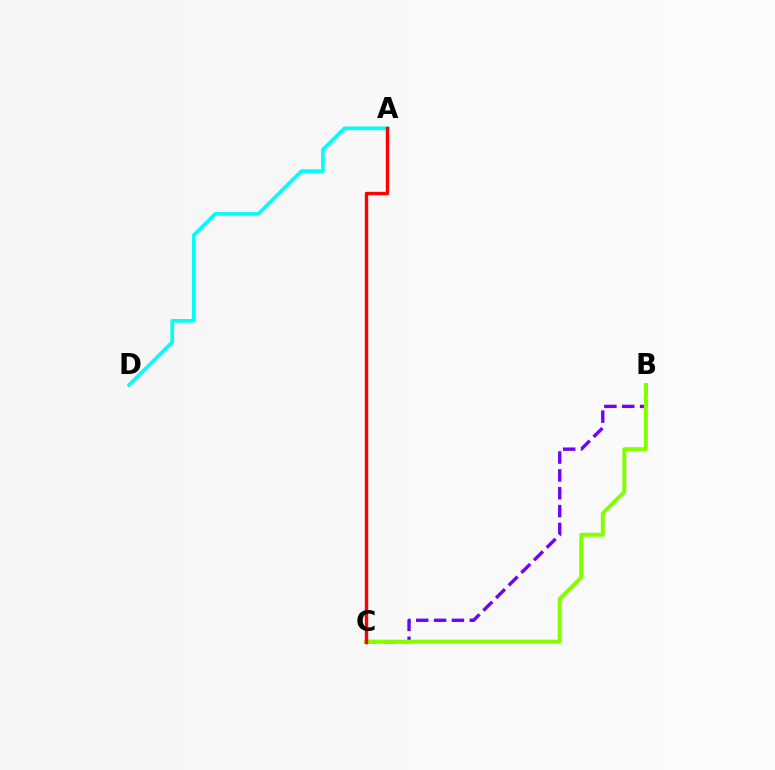{('B', 'C'): [{'color': '#7200ff', 'line_style': 'dashed', 'thickness': 2.43}, {'color': '#84ff00', 'line_style': 'solid', 'thickness': 2.85}], ('A', 'D'): [{'color': '#00fff6', 'line_style': 'solid', 'thickness': 2.67}], ('A', 'C'): [{'color': '#ff0000', 'line_style': 'solid', 'thickness': 2.45}]}